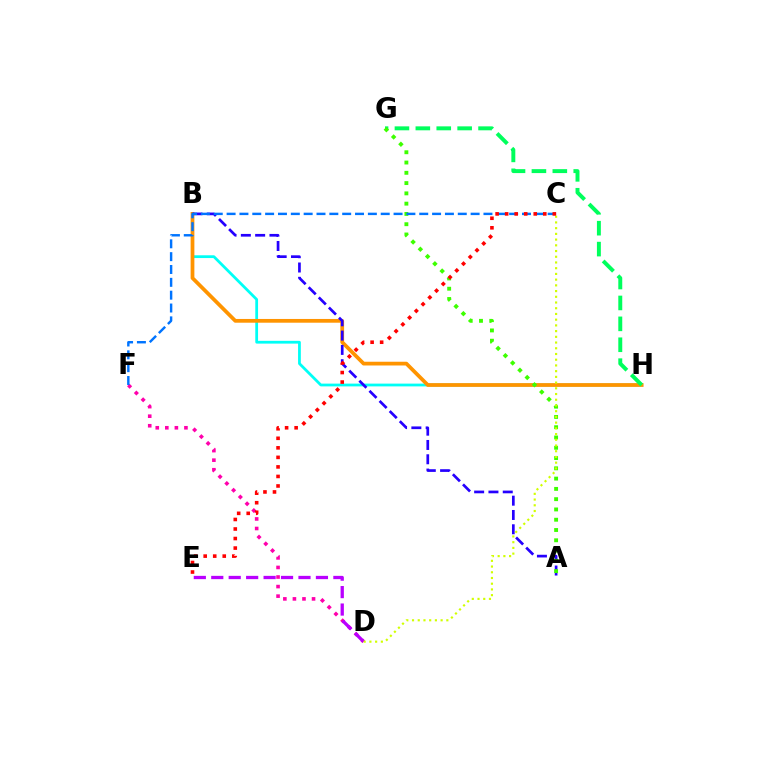{('B', 'H'): [{'color': '#00fff6', 'line_style': 'solid', 'thickness': 2.0}, {'color': '#ff9400', 'line_style': 'solid', 'thickness': 2.7}], ('G', 'H'): [{'color': '#00ff5c', 'line_style': 'dashed', 'thickness': 2.84}], ('D', 'F'): [{'color': '#ff00ac', 'line_style': 'dotted', 'thickness': 2.6}], ('A', 'B'): [{'color': '#2500ff', 'line_style': 'dashed', 'thickness': 1.94}], ('D', 'E'): [{'color': '#b900ff', 'line_style': 'dashed', 'thickness': 2.37}], ('A', 'G'): [{'color': '#3dff00', 'line_style': 'dotted', 'thickness': 2.79}], ('C', 'D'): [{'color': '#d1ff00', 'line_style': 'dotted', 'thickness': 1.55}], ('C', 'F'): [{'color': '#0074ff', 'line_style': 'dashed', 'thickness': 1.74}], ('C', 'E'): [{'color': '#ff0000', 'line_style': 'dotted', 'thickness': 2.59}]}